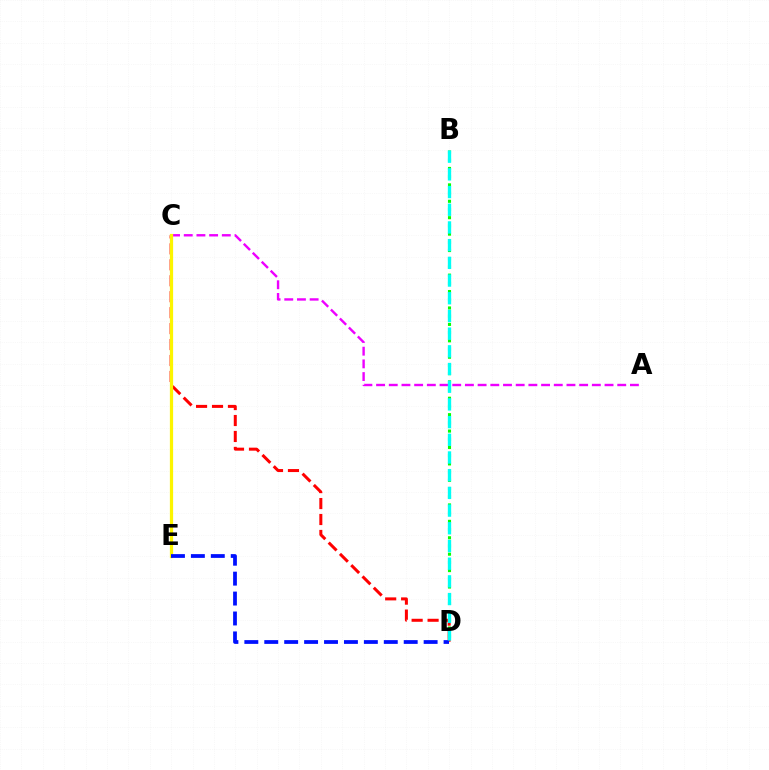{('A', 'C'): [{'color': '#ee00ff', 'line_style': 'dashed', 'thickness': 1.72}], ('C', 'D'): [{'color': '#ff0000', 'line_style': 'dashed', 'thickness': 2.17}], ('C', 'E'): [{'color': '#fcf500', 'line_style': 'solid', 'thickness': 2.32}], ('B', 'D'): [{'color': '#08ff00', 'line_style': 'dotted', 'thickness': 2.23}, {'color': '#00fff6', 'line_style': 'dashed', 'thickness': 2.4}], ('D', 'E'): [{'color': '#0010ff', 'line_style': 'dashed', 'thickness': 2.71}]}